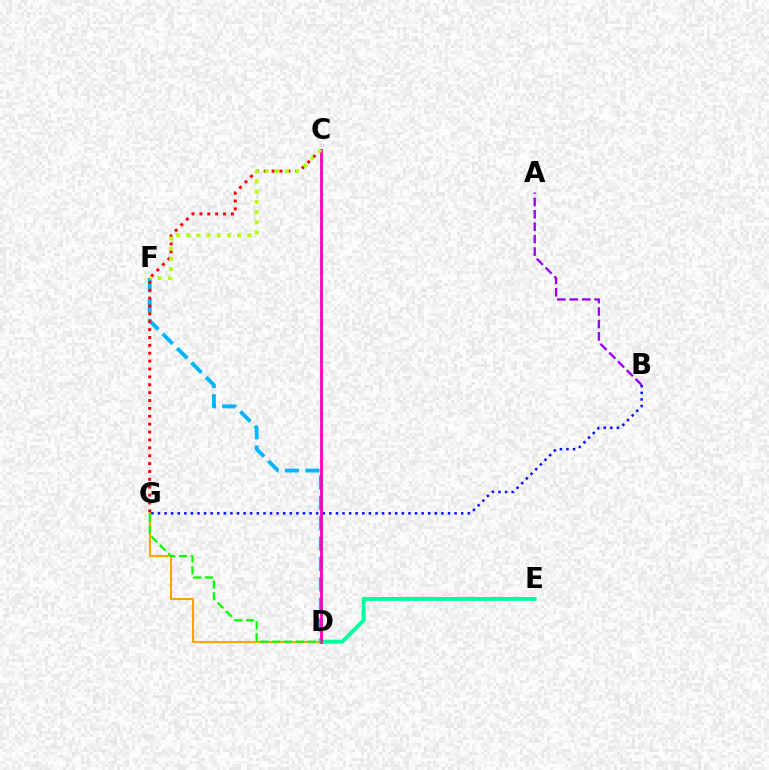{('D', 'F'): [{'color': '#00b5ff', 'line_style': 'dashed', 'thickness': 2.77}], ('D', 'G'): [{'color': '#ffa500', 'line_style': 'solid', 'thickness': 1.55}, {'color': '#08ff00', 'line_style': 'dashed', 'thickness': 1.61}], ('C', 'G'): [{'color': '#ff0000', 'line_style': 'dotted', 'thickness': 2.14}], ('D', 'E'): [{'color': '#00ff9d', 'line_style': 'solid', 'thickness': 2.83}], ('B', 'G'): [{'color': '#0010ff', 'line_style': 'dotted', 'thickness': 1.79}], ('C', 'D'): [{'color': '#ff00bd', 'line_style': 'solid', 'thickness': 2.03}], ('A', 'B'): [{'color': '#9b00ff', 'line_style': 'dashed', 'thickness': 1.69}], ('C', 'F'): [{'color': '#b3ff00', 'line_style': 'dotted', 'thickness': 2.77}]}